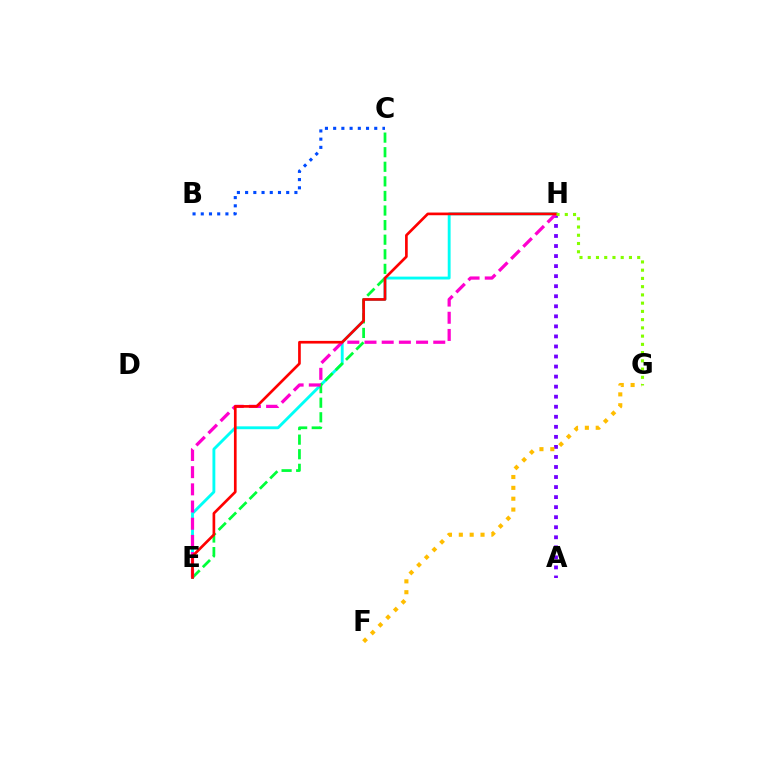{('A', 'H'): [{'color': '#7200ff', 'line_style': 'dotted', 'thickness': 2.73}], ('E', 'H'): [{'color': '#00fff6', 'line_style': 'solid', 'thickness': 2.06}, {'color': '#ff00cf', 'line_style': 'dashed', 'thickness': 2.34}, {'color': '#ff0000', 'line_style': 'solid', 'thickness': 1.93}], ('F', 'G'): [{'color': '#ffbd00', 'line_style': 'dotted', 'thickness': 2.95}], ('C', 'E'): [{'color': '#00ff39', 'line_style': 'dashed', 'thickness': 1.98}], ('B', 'C'): [{'color': '#004bff', 'line_style': 'dotted', 'thickness': 2.23}], ('G', 'H'): [{'color': '#84ff00', 'line_style': 'dotted', 'thickness': 2.24}]}